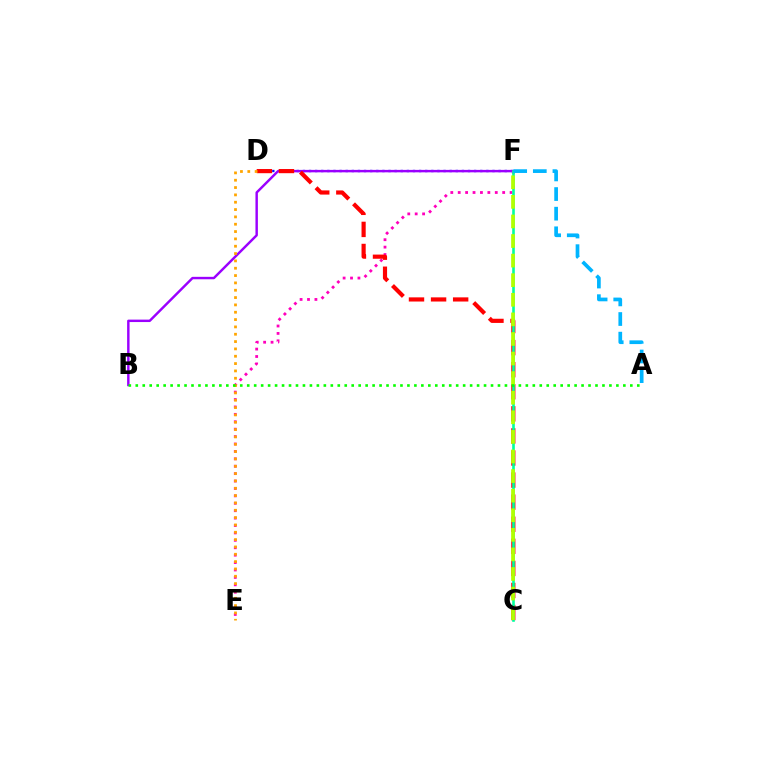{('D', 'F'): [{'color': '#0010ff', 'line_style': 'dotted', 'thickness': 1.66}], ('B', 'F'): [{'color': '#9b00ff', 'line_style': 'solid', 'thickness': 1.76}], ('E', 'F'): [{'color': '#ff00bd', 'line_style': 'dotted', 'thickness': 2.01}], ('C', 'D'): [{'color': '#ff0000', 'line_style': 'dashed', 'thickness': 3.0}], ('D', 'E'): [{'color': '#ffa500', 'line_style': 'dotted', 'thickness': 1.99}], ('C', 'F'): [{'color': '#00ff9d', 'line_style': 'solid', 'thickness': 1.88}, {'color': '#b3ff00', 'line_style': 'dashed', 'thickness': 2.66}], ('A', 'F'): [{'color': '#00b5ff', 'line_style': 'dashed', 'thickness': 2.67}], ('A', 'B'): [{'color': '#08ff00', 'line_style': 'dotted', 'thickness': 1.89}]}